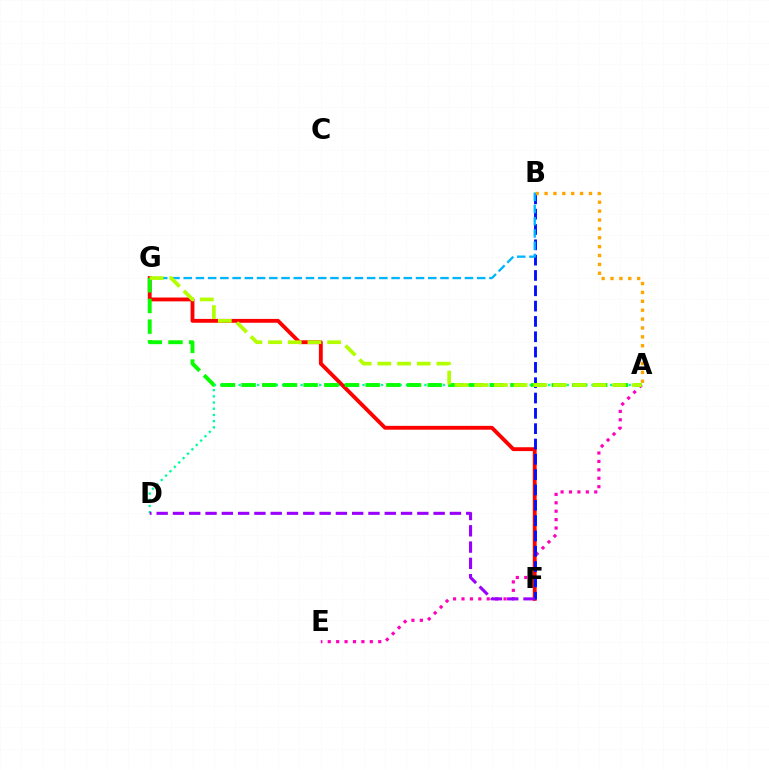{('A', 'D'): [{'color': '#00ff9d', 'line_style': 'dotted', 'thickness': 1.68}], ('A', 'E'): [{'color': '#ff00bd', 'line_style': 'dotted', 'thickness': 2.29}], ('F', 'G'): [{'color': '#ff0000', 'line_style': 'solid', 'thickness': 2.77}], ('B', 'F'): [{'color': '#0010ff', 'line_style': 'dashed', 'thickness': 2.08}], ('A', 'G'): [{'color': '#08ff00', 'line_style': 'dashed', 'thickness': 2.81}, {'color': '#b3ff00', 'line_style': 'dashed', 'thickness': 2.68}], ('D', 'F'): [{'color': '#9b00ff', 'line_style': 'dashed', 'thickness': 2.21}], ('A', 'B'): [{'color': '#ffa500', 'line_style': 'dotted', 'thickness': 2.41}], ('B', 'G'): [{'color': '#00b5ff', 'line_style': 'dashed', 'thickness': 1.66}]}